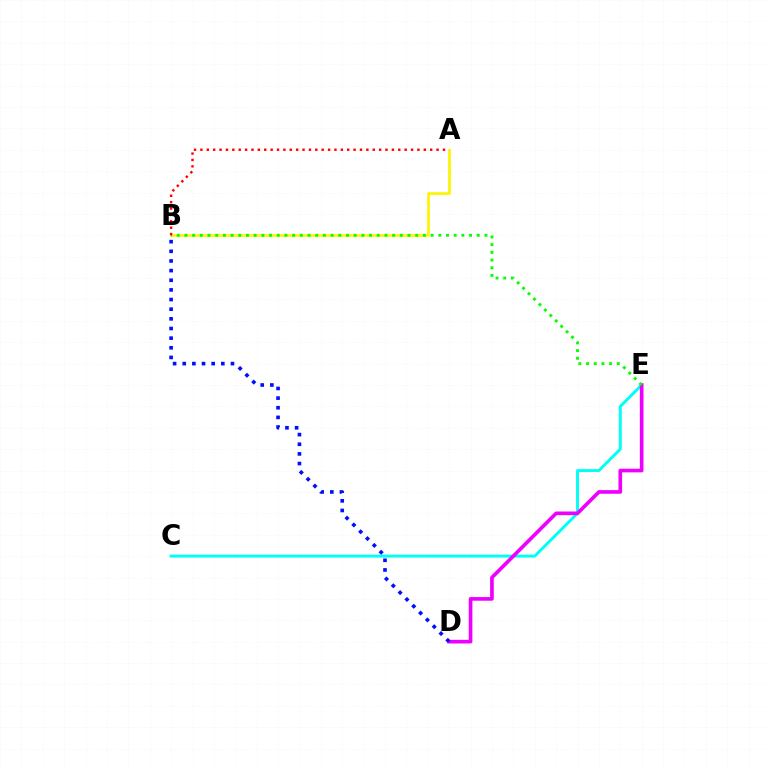{('C', 'E'): [{'color': '#00fff6', 'line_style': 'solid', 'thickness': 2.11}], ('A', 'B'): [{'color': '#fcf500', 'line_style': 'solid', 'thickness': 1.94}, {'color': '#ff0000', 'line_style': 'dotted', 'thickness': 1.73}], ('D', 'E'): [{'color': '#ee00ff', 'line_style': 'solid', 'thickness': 2.63}], ('B', 'E'): [{'color': '#08ff00', 'line_style': 'dotted', 'thickness': 2.09}], ('B', 'D'): [{'color': '#0010ff', 'line_style': 'dotted', 'thickness': 2.62}]}